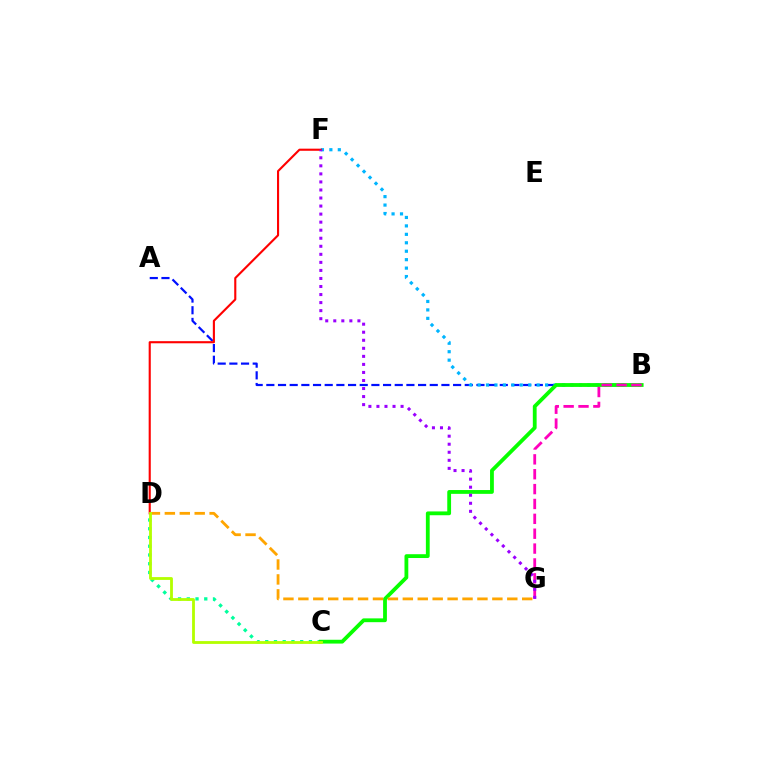{('A', 'B'): [{'color': '#0010ff', 'line_style': 'dashed', 'thickness': 1.59}], ('C', 'D'): [{'color': '#00ff9d', 'line_style': 'dotted', 'thickness': 2.38}, {'color': '#b3ff00', 'line_style': 'solid', 'thickness': 2.02}], ('B', 'F'): [{'color': '#00b5ff', 'line_style': 'dotted', 'thickness': 2.29}], ('D', 'F'): [{'color': '#ff0000', 'line_style': 'solid', 'thickness': 1.53}], ('B', 'C'): [{'color': '#08ff00', 'line_style': 'solid', 'thickness': 2.74}], ('D', 'G'): [{'color': '#ffa500', 'line_style': 'dashed', 'thickness': 2.03}], ('B', 'G'): [{'color': '#ff00bd', 'line_style': 'dashed', 'thickness': 2.02}], ('F', 'G'): [{'color': '#9b00ff', 'line_style': 'dotted', 'thickness': 2.19}]}